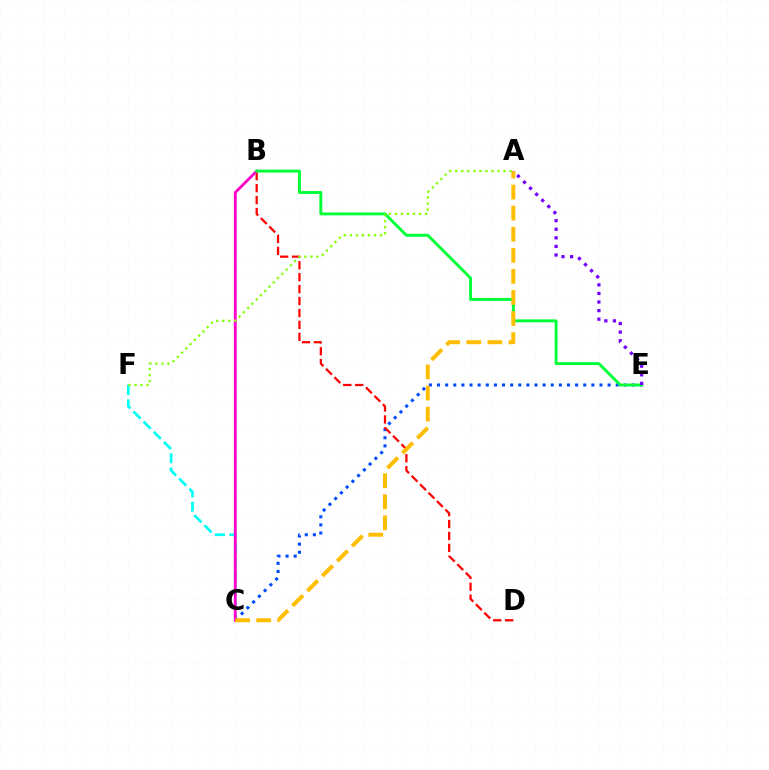{('C', 'E'): [{'color': '#004bff', 'line_style': 'dotted', 'thickness': 2.21}], ('C', 'F'): [{'color': '#00fff6', 'line_style': 'dashed', 'thickness': 1.95}], ('B', 'D'): [{'color': '#ff0000', 'line_style': 'dashed', 'thickness': 1.62}], ('B', 'C'): [{'color': '#ff00cf', 'line_style': 'solid', 'thickness': 2.03}], ('B', 'E'): [{'color': '#00ff39', 'line_style': 'solid', 'thickness': 2.1}], ('A', 'C'): [{'color': '#ffbd00', 'line_style': 'dashed', 'thickness': 2.86}], ('A', 'F'): [{'color': '#84ff00', 'line_style': 'dotted', 'thickness': 1.64}], ('A', 'E'): [{'color': '#7200ff', 'line_style': 'dotted', 'thickness': 2.33}]}